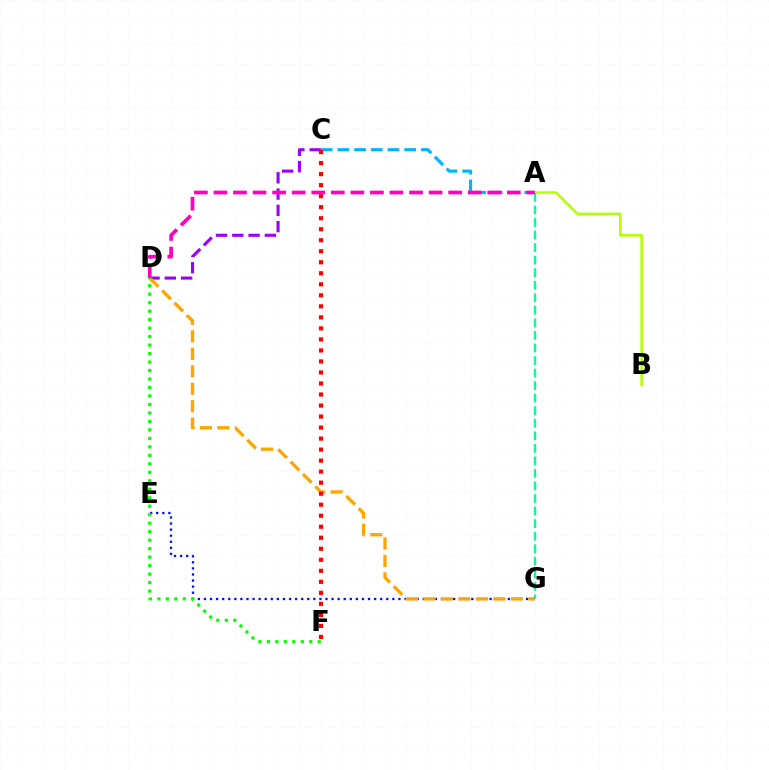{('A', 'B'): [{'color': '#b3ff00', 'line_style': 'solid', 'thickness': 1.84}], ('A', 'C'): [{'color': '#00b5ff', 'line_style': 'dashed', 'thickness': 2.27}], ('C', 'D'): [{'color': '#9b00ff', 'line_style': 'dashed', 'thickness': 2.21}], ('A', 'G'): [{'color': '#00ff9d', 'line_style': 'dashed', 'thickness': 1.7}], ('E', 'G'): [{'color': '#0010ff', 'line_style': 'dotted', 'thickness': 1.65}], ('D', 'G'): [{'color': '#ffa500', 'line_style': 'dashed', 'thickness': 2.37}], ('C', 'F'): [{'color': '#ff0000', 'line_style': 'dotted', 'thickness': 2.99}], ('A', 'D'): [{'color': '#ff00bd', 'line_style': 'dashed', 'thickness': 2.66}], ('D', 'F'): [{'color': '#08ff00', 'line_style': 'dotted', 'thickness': 2.3}]}